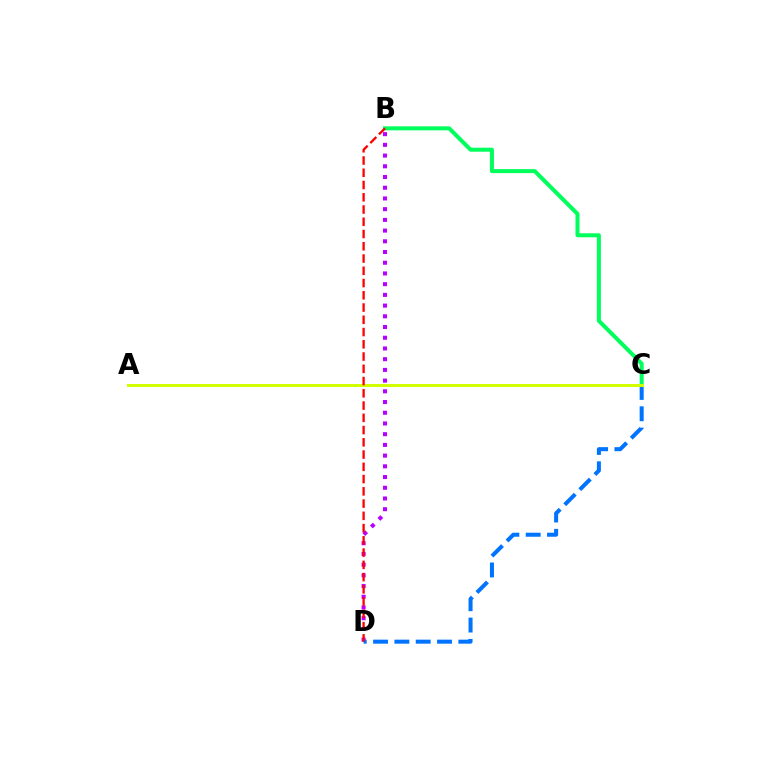{('B', 'D'): [{'color': '#b900ff', 'line_style': 'dotted', 'thickness': 2.91}, {'color': '#ff0000', 'line_style': 'dashed', 'thickness': 1.66}], ('B', 'C'): [{'color': '#00ff5c', 'line_style': 'solid', 'thickness': 2.89}], ('C', 'D'): [{'color': '#0074ff', 'line_style': 'dashed', 'thickness': 2.9}], ('A', 'C'): [{'color': '#d1ff00', 'line_style': 'solid', 'thickness': 2.16}]}